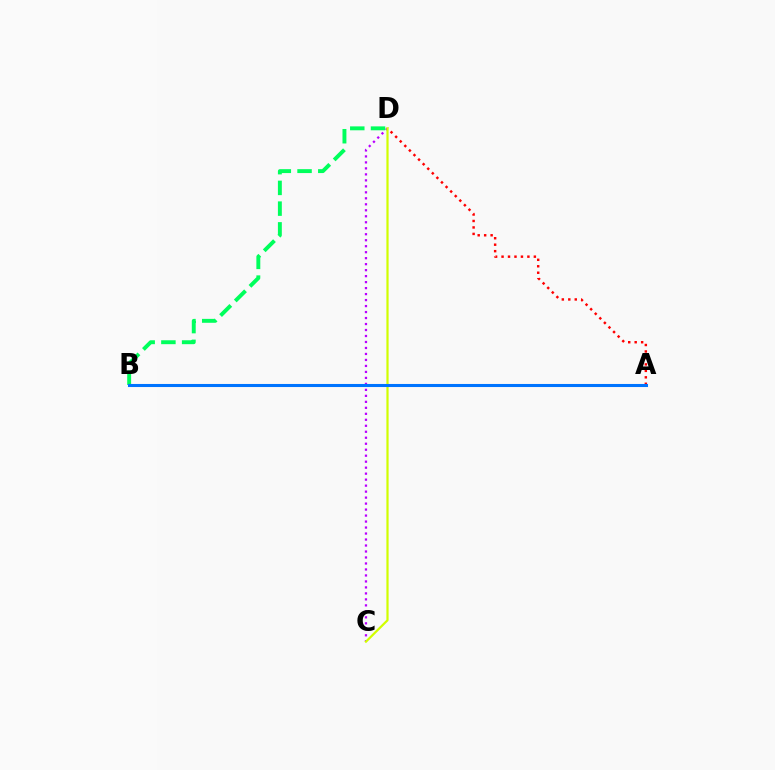{('C', 'D'): [{'color': '#b900ff', 'line_style': 'dotted', 'thickness': 1.63}, {'color': '#d1ff00', 'line_style': 'solid', 'thickness': 1.59}], ('B', 'D'): [{'color': '#00ff5c', 'line_style': 'dashed', 'thickness': 2.82}], ('A', 'D'): [{'color': '#ff0000', 'line_style': 'dotted', 'thickness': 1.76}], ('A', 'B'): [{'color': '#0074ff', 'line_style': 'solid', 'thickness': 2.2}]}